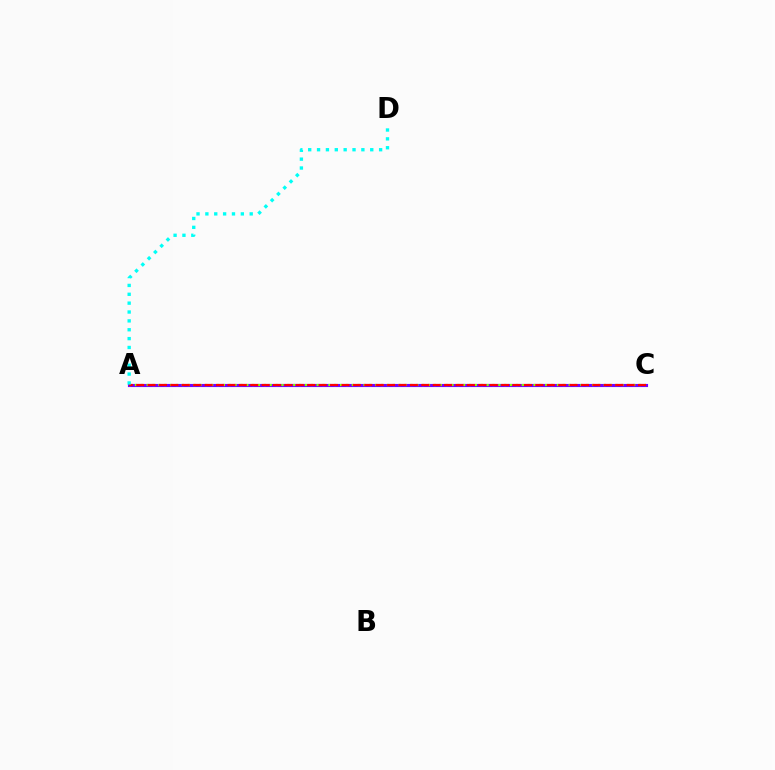{('A', 'C'): [{'color': '#7200ff', 'line_style': 'solid', 'thickness': 2.25}, {'color': '#84ff00', 'line_style': 'dotted', 'thickness': 1.59}, {'color': '#ff0000', 'line_style': 'dashed', 'thickness': 1.55}], ('A', 'D'): [{'color': '#00fff6', 'line_style': 'dotted', 'thickness': 2.41}]}